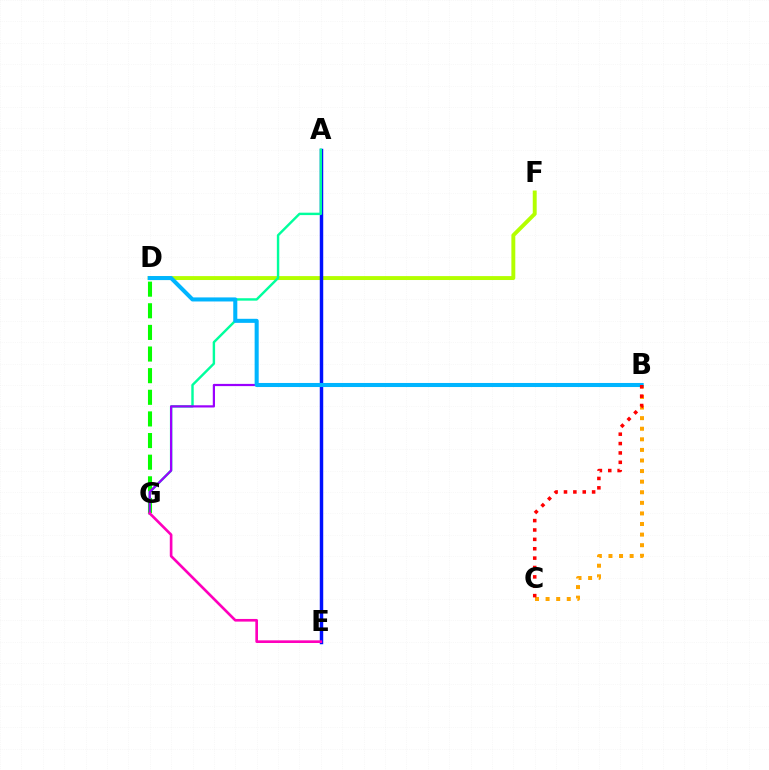{('D', 'F'): [{'color': '#b3ff00', 'line_style': 'solid', 'thickness': 2.82}], ('A', 'E'): [{'color': '#0010ff', 'line_style': 'solid', 'thickness': 2.48}], ('A', 'G'): [{'color': '#00ff9d', 'line_style': 'solid', 'thickness': 1.74}], ('D', 'G'): [{'color': '#08ff00', 'line_style': 'dashed', 'thickness': 2.94}], ('B', 'G'): [{'color': '#9b00ff', 'line_style': 'solid', 'thickness': 1.6}], ('B', 'C'): [{'color': '#ffa500', 'line_style': 'dotted', 'thickness': 2.88}, {'color': '#ff0000', 'line_style': 'dotted', 'thickness': 2.55}], ('B', 'D'): [{'color': '#00b5ff', 'line_style': 'solid', 'thickness': 2.92}], ('E', 'G'): [{'color': '#ff00bd', 'line_style': 'solid', 'thickness': 1.91}]}